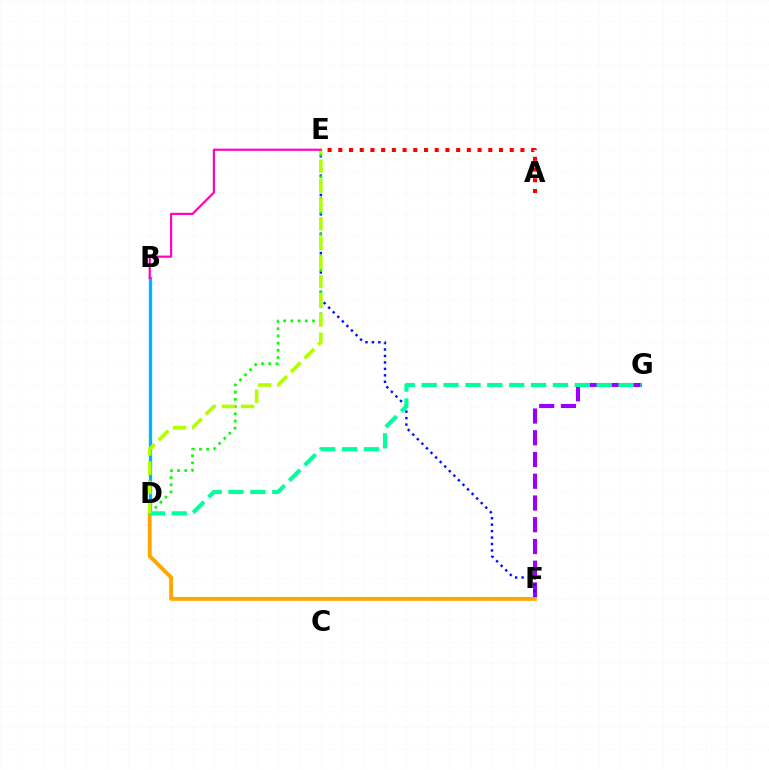{('B', 'D'): [{'color': '#00b5ff', 'line_style': 'solid', 'thickness': 2.4}], ('F', 'G'): [{'color': '#9b00ff', 'line_style': 'dashed', 'thickness': 2.95}], ('E', 'F'): [{'color': '#0010ff', 'line_style': 'dotted', 'thickness': 1.75}], ('D', 'F'): [{'color': '#ffa500', 'line_style': 'solid', 'thickness': 2.78}], ('D', 'E'): [{'color': '#08ff00', 'line_style': 'dotted', 'thickness': 1.96}, {'color': '#b3ff00', 'line_style': 'dashed', 'thickness': 2.61}], ('D', 'G'): [{'color': '#00ff9d', 'line_style': 'dashed', 'thickness': 2.97}], ('A', 'E'): [{'color': '#ff0000', 'line_style': 'dotted', 'thickness': 2.91}], ('B', 'E'): [{'color': '#ff00bd', 'line_style': 'solid', 'thickness': 1.56}]}